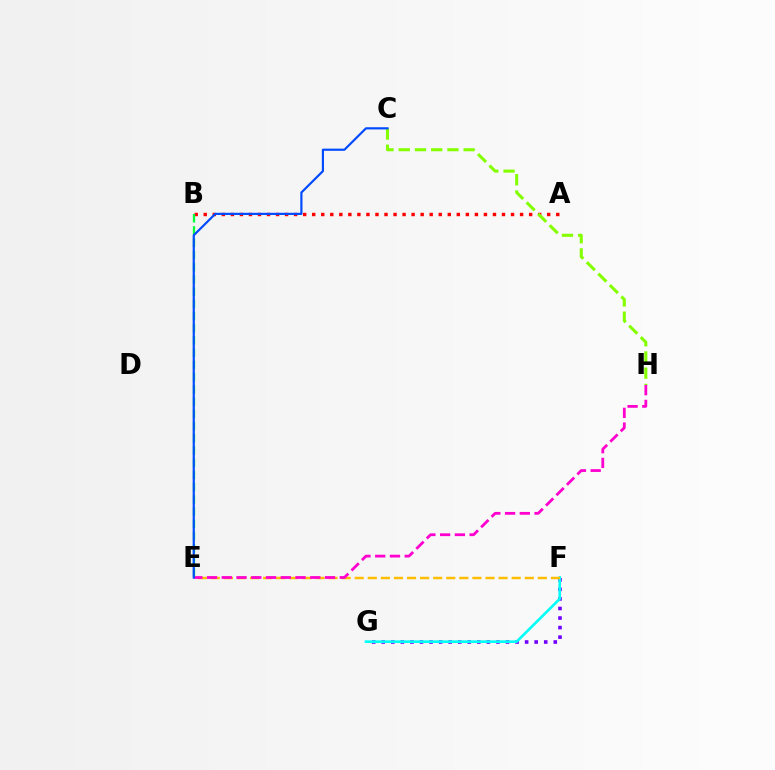{('F', 'G'): [{'color': '#7200ff', 'line_style': 'dotted', 'thickness': 2.6}, {'color': '#00fff6', 'line_style': 'solid', 'thickness': 1.88}], ('E', 'F'): [{'color': '#ffbd00', 'line_style': 'dashed', 'thickness': 1.78}], ('E', 'H'): [{'color': '#ff00cf', 'line_style': 'dashed', 'thickness': 2.0}], ('A', 'B'): [{'color': '#ff0000', 'line_style': 'dotted', 'thickness': 2.46}], ('B', 'E'): [{'color': '#00ff39', 'line_style': 'dashed', 'thickness': 1.66}], ('C', 'H'): [{'color': '#84ff00', 'line_style': 'dashed', 'thickness': 2.21}], ('C', 'E'): [{'color': '#004bff', 'line_style': 'solid', 'thickness': 1.57}]}